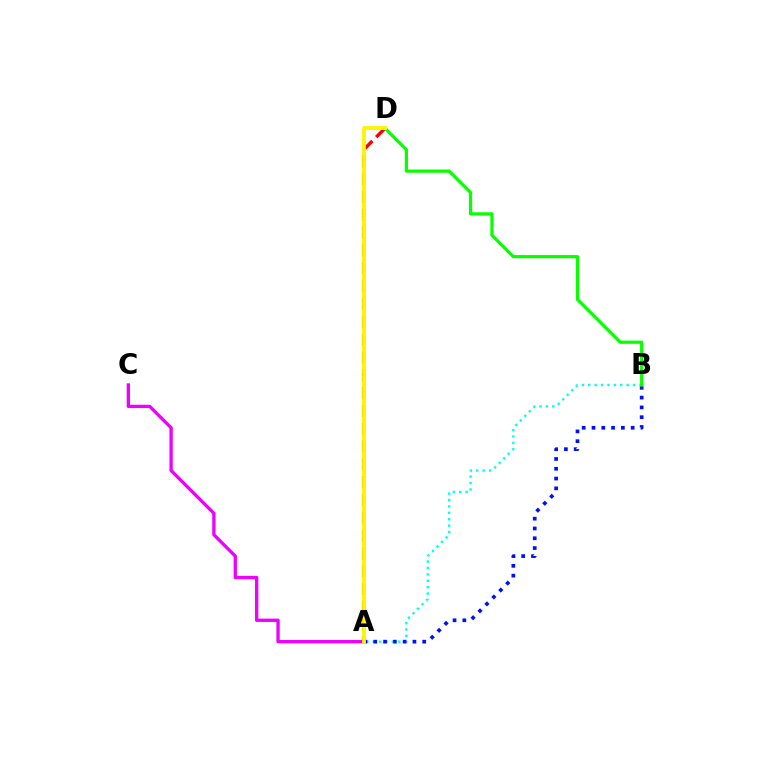{('A', 'B'): [{'color': '#00fff6', 'line_style': 'dotted', 'thickness': 1.74}, {'color': '#0010ff', 'line_style': 'dotted', 'thickness': 2.66}], ('A', 'D'): [{'color': '#ff0000', 'line_style': 'dashed', 'thickness': 2.42}, {'color': '#fcf500', 'line_style': 'solid', 'thickness': 2.74}], ('A', 'C'): [{'color': '#ee00ff', 'line_style': 'solid', 'thickness': 2.39}], ('B', 'D'): [{'color': '#08ff00', 'line_style': 'solid', 'thickness': 2.31}]}